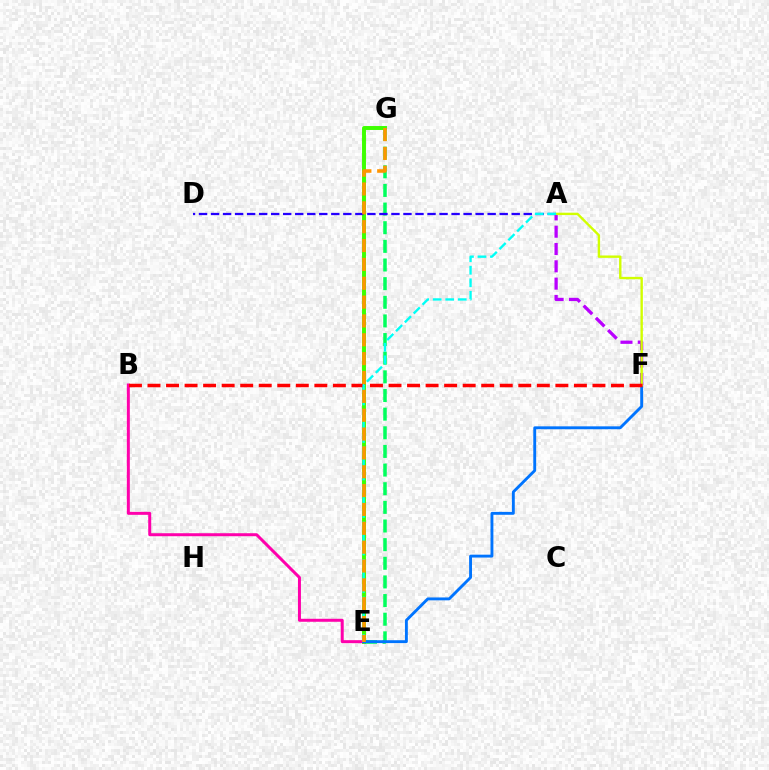{('E', 'G'): [{'color': '#3dff00', 'line_style': 'solid', 'thickness': 2.83}, {'color': '#00ff5c', 'line_style': 'dashed', 'thickness': 2.53}, {'color': '#ff9400', 'line_style': 'dashed', 'thickness': 2.56}], ('A', 'D'): [{'color': '#2500ff', 'line_style': 'dashed', 'thickness': 1.63}], ('B', 'E'): [{'color': '#ff00ac', 'line_style': 'solid', 'thickness': 2.16}], ('E', 'F'): [{'color': '#0074ff', 'line_style': 'solid', 'thickness': 2.07}], ('A', 'F'): [{'color': '#b900ff', 'line_style': 'dashed', 'thickness': 2.35}, {'color': '#d1ff00', 'line_style': 'solid', 'thickness': 1.72}], ('B', 'F'): [{'color': '#ff0000', 'line_style': 'dashed', 'thickness': 2.52}], ('A', 'E'): [{'color': '#00fff6', 'line_style': 'dashed', 'thickness': 1.7}]}